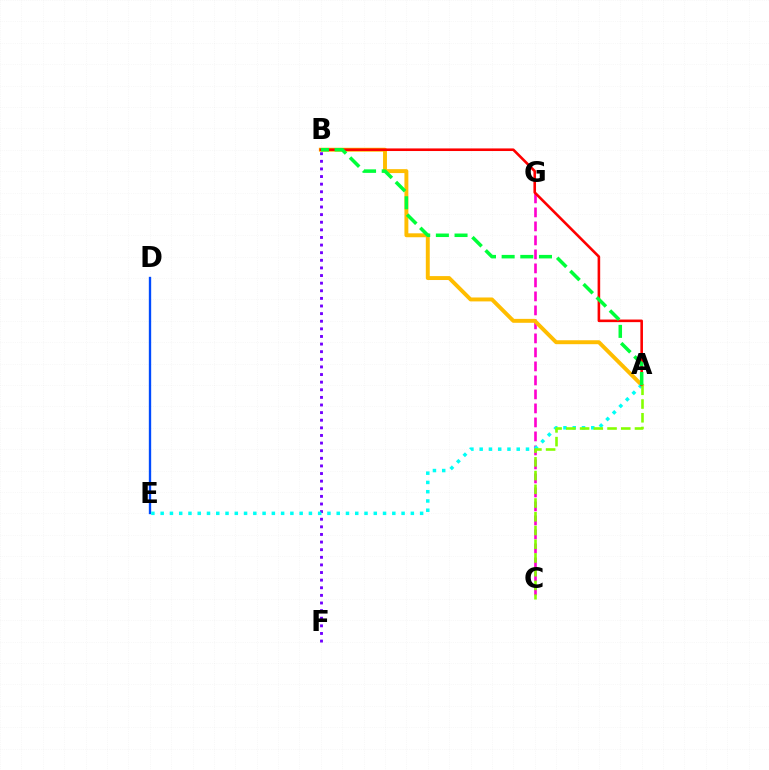{('B', 'F'): [{'color': '#7200ff', 'line_style': 'dotted', 'thickness': 2.07}], ('C', 'G'): [{'color': '#ff00cf', 'line_style': 'dashed', 'thickness': 1.9}], ('A', 'B'): [{'color': '#ffbd00', 'line_style': 'solid', 'thickness': 2.83}, {'color': '#ff0000', 'line_style': 'solid', 'thickness': 1.87}, {'color': '#00ff39', 'line_style': 'dashed', 'thickness': 2.53}], ('D', 'E'): [{'color': '#004bff', 'line_style': 'solid', 'thickness': 1.69}], ('A', 'E'): [{'color': '#00fff6', 'line_style': 'dotted', 'thickness': 2.52}], ('A', 'C'): [{'color': '#84ff00', 'line_style': 'dashed', 'thickness': 1.87}]}